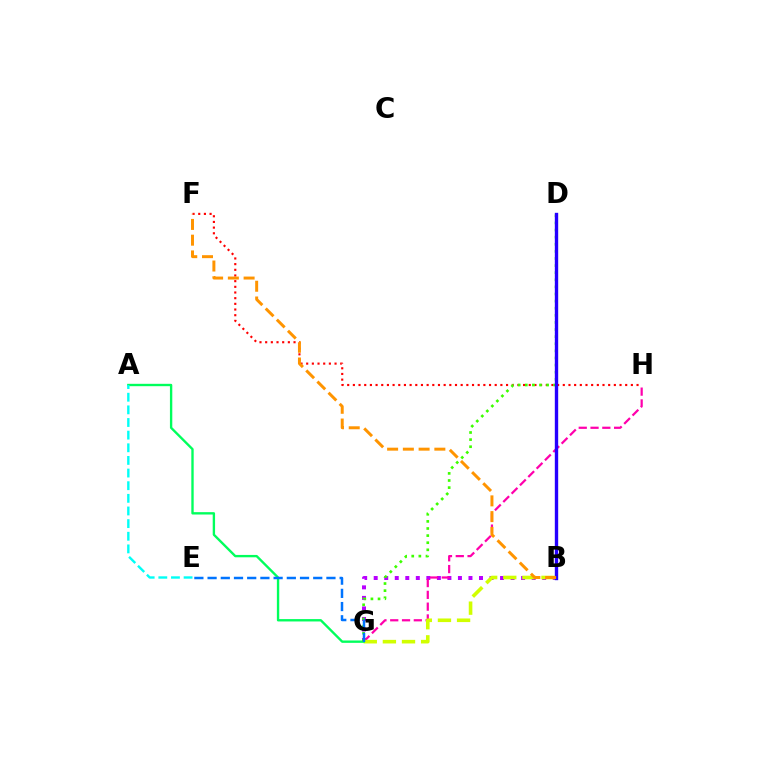{('B', 'G'): [{'color': '#b900ff', 'line_style': 'dotted', 'thickness': 2.86}, {'color': '#d1ff00', 'line_style': 'dashed', 'thickness': 2.6}], ('F', 'H'): [{'color': '#ff0000', 'line_style': 'dotted', 'thickness': 1.54}], ('G', 'H'): [{'color': '#ff00ac', 'line_style': 'dashed', 'thickness': 1.6}], ('A', 'G'): [{'color': '#00ff5c', 'line_style': 'solid', 'thickness': 1.7}], ('D', 'G'): [{'color': '#3dff00', 'line_style': 'dotted', 'thickness': 1.93}], ('B', 'D'): [{'color': '#2500ff', 'line_style': 'solid', 'thickness': 2.42}], ('E', 'G'): [{'color': '#0074ff', 'line_style': 'dashed', 'thickness': 1.79}], ('B', 'F'): [{'color': '#ff9400', 'line_style': 'dashed', 'thickness': 2.14}], ('A', 'E'): [{'color': '#00fff6', 'line_style': 'dashed', 'thickness': 1.72}]}